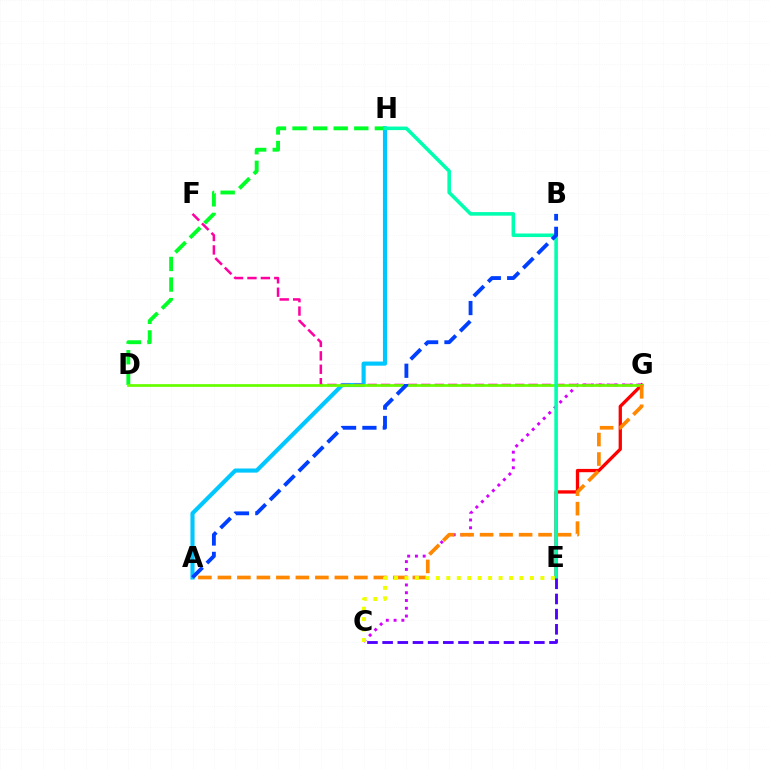{('D', 'H'): [{'color': '#00ff27', 'line_style': 'dashed', 'thickness': 2.8}], ('E', 'G'): [{'color': '#ff0000', 'line_style': 'solid', 'thickness': 2.38}], ('A', 'H'): [{'color': '#00c7ff', 'line_style': 'solid', 'thickness': 2.97}], ('F', 'G'): [{'color': '#ff00a0', 'line_style': 'dashed', 'thickness': 1.82}], ('C', 'G'): [{'color': '#d600ff', 'line_style': 'dotted', 'thickness': 2.11}], ('D', 'G'): [{'color': '#66ff00', 'line_style': 'solid', 'thickness': 1.95}], ('A', 'G'): [{'color': '#ff8800', 'line_style': 'dashed', 'thickness': 2.65}], ('E', 'H'): [{'color': '#00ffaf', 'line_style': 'solid', 'thickness': 2.57}], ('C', 'E'): [{'color': '#4f00ff', 'line_style': 'dashed', 'thickness': 2.06}, {'color': '#eeff00', 'line_style': 'dotted', 'thickness': 2.84}], ('A', 'B'): [{'color': '#003fff', 'line_style': 'dashed', 'thickness': 2.77}]}